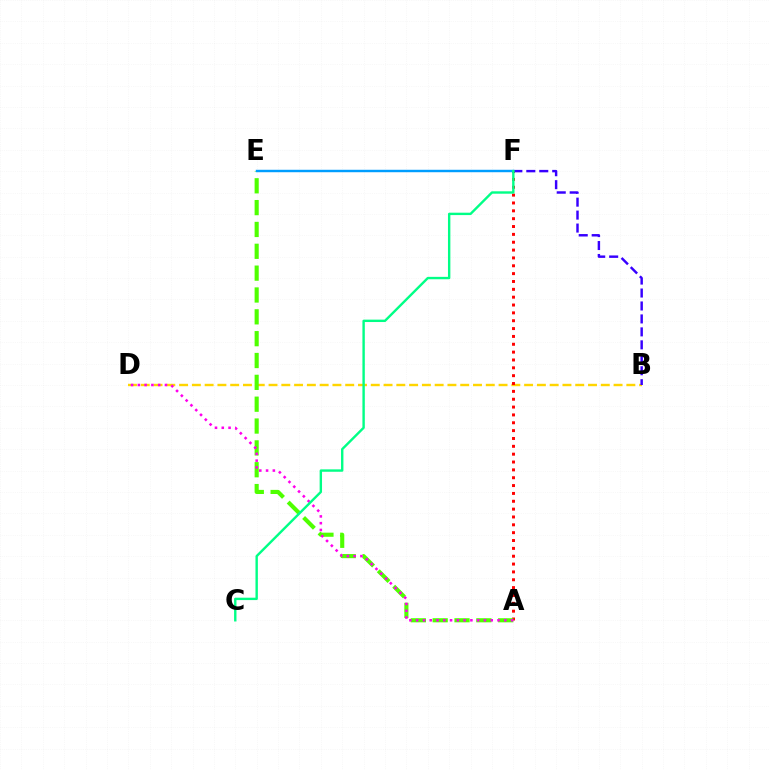{('B', 'D'): [{'color': '#ffd500', 'line_style': 'dashed', 'thickness': 1.74}], ('A', 'F'): [{'color': '#ff0000', 'line_style': 'dotted', 'thickness': 2.13}], ('A', 'E'): [{'color': '#4fff00', 'line_style': 'dashed', 'thickness': 2.97}], ('B', 'F'): [{'color': '#3700ff', 'line_style': 'dashed', 'thickness': 1.76}], ('E', 'F'): [{'color': '#009eff', 'line_style': 'solid', 'thickness': 1.75}], ('A', 'D'): [{'color': '#ff00ed', 'line_style': 'dotted', 'thickness': 1.84}], ('C', 'F'): [{'color': '#00ff86', 'line_style': 'solid', 'thickness': 1.72}]}